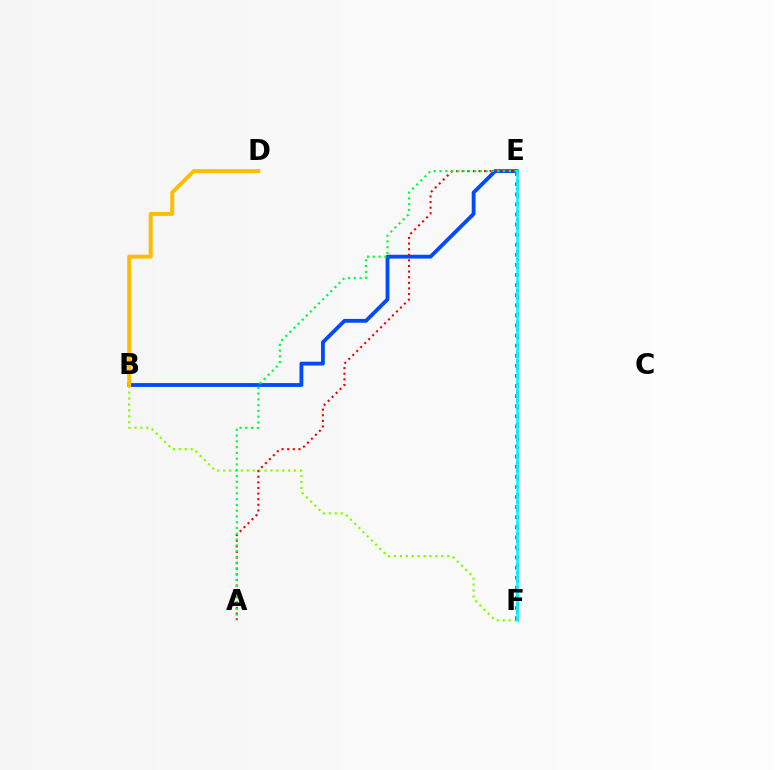{('B', 'E'): [{'color': '#004bff', 'line_style': 'solid', 'thickness': 2.76}], ('B', 'F'): [{'color': '#84ff00', 'line_style': 'dotted', 'thickness': 1.61}], ('A', 'E'): [{'color': '#ff0000', 'line_style': 'dotted', 'thickness': 1.52}, {'color': '#00ff39', 'line_style': 'dotted', 'thickness': 1.57}], ('E', 'F'): [{'color': '#7200ff', 'line_style': 'dotted', 'thickness': 2.13}, {'color': '#ff00cf', 'line_style': 'dotted', 'thickness': 2.74}, {'color': '#00fff6', 'line_style': 'solid', 'thickness': 1.94}], ('B', 'D'): [{'color': '#ffbd00', 'line_style': 'solid', 'thickness': 2.86}]}